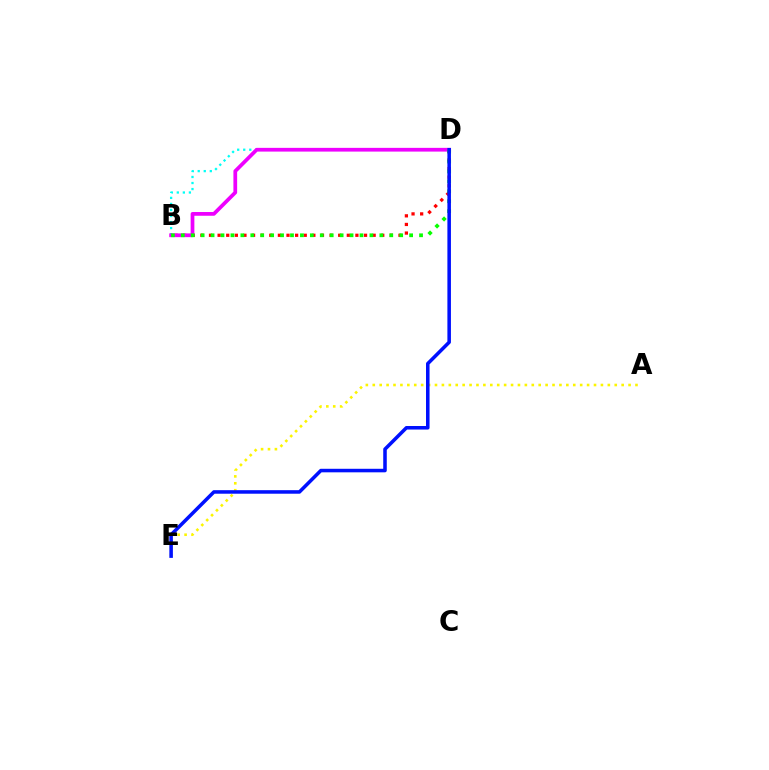{('B', 'D'): [{'color': '#ff0000', 'line_style': 'dotted', 'thickness': 2.34}, {'color': '#00fff6', 'line_style': 'dotted', 'thickness': 1.64}, {'color': '#ee00ff', 'line_style': 'solid', 'thickness': 2.69}, {'color': '#08ff00', 'line_style': 'dotted', 'thickness': 2.7}], ('A', 'E'): [{'color': '#fcf500', 'line_style': 'dotted', 'thickness': 1.88}], ('D', 'E'): [{'color': '#0010ff', 'line_style': 'solid', 'thickness': 2.55}]}